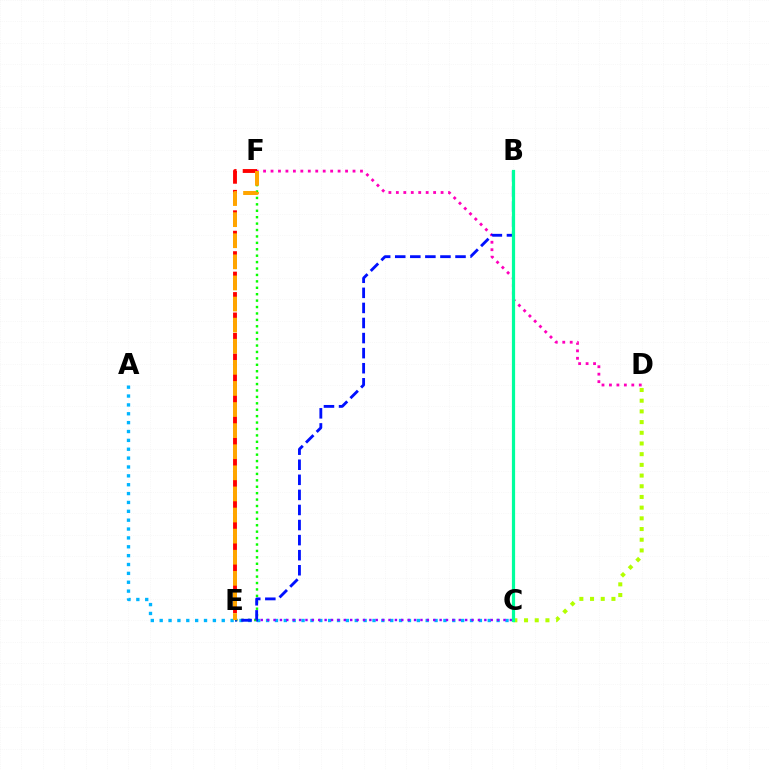{('A', 'C'): [{'color': '#00b5ff', 'line_style': 'dotted', 'thickness': 2.41}], ('D', 'F'): [{'color': '#ff00bd', 'line_style': 'dotted', 'thickness': 2.03}], ('C', 'E'): [{'color': '#9b00ff', 'line_style': 'dotted', 'thickness': 1.74}], ('C', 'D'): [{'color': '#b3ff00', 'line_style': 'dotted', 'thickness': 2.91}], ('E', 'F'): [{'color': '#ff0000', 'line_style': 'dashed', 'thickness': 2.78}, {'color': '#08ff00', 'line_style': 'dotted', 'thickness': 1.74}, {'color': '#ffa500', 'line_style': 'dashed', 'thickness': 2.87}], ('B', 'E'): [{'color': '#0010ff', 'line_style': 'dashed', 'thickness': 2.05}], ('B', 'C'): [{'color': '#00ff9d', 'line_style': 'solid', 'thickness': 2.31}]}